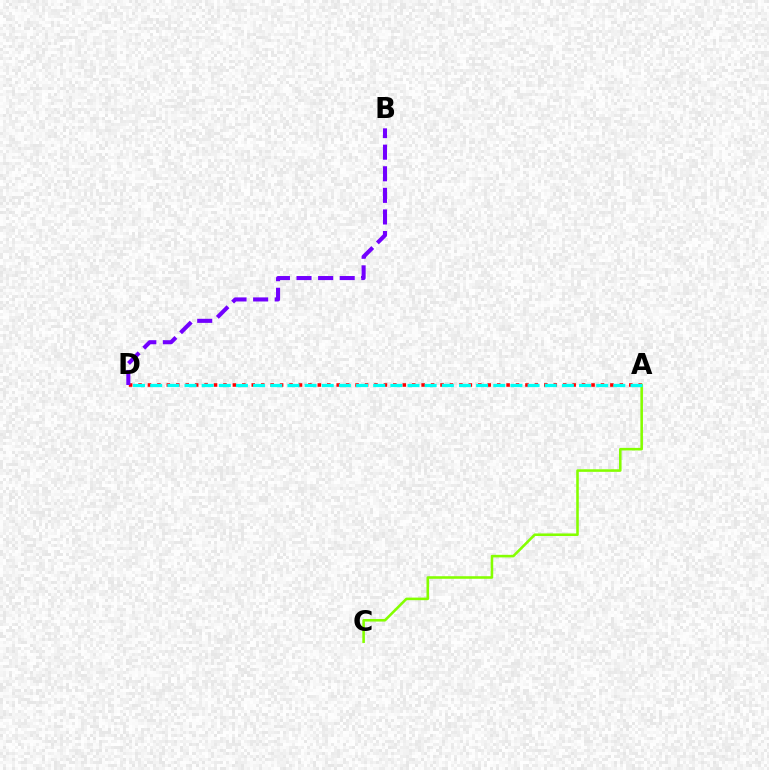{('A', 'D'): [{'color': '#ff0000', 'line_style': 'dotted', 'thickness': 2.56}, {'color': '#00fff6', 'line_style': 'dashed', 'thickness': 2.33}], ('A', 'C'): [{'color': '#84ff00', 'line_style': 'solid', 'thickness': 1.85}], ('B', 'D'): [{'color': '#7200ff', 'line_style': 'dashed', 'thickness': 2.93}]}